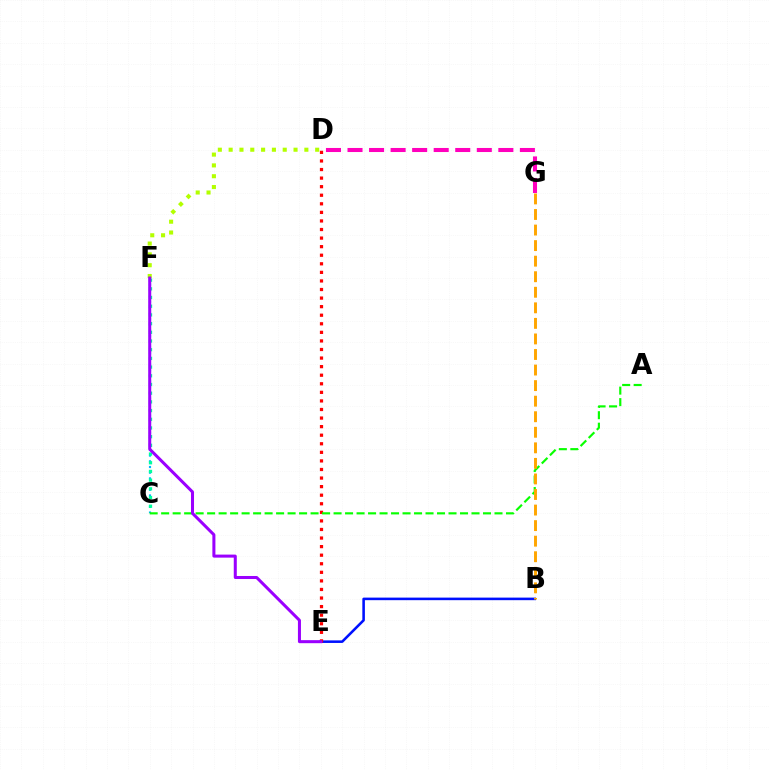{('C', 'F'): [{'color': '#00b5ff', 'line_style': 'dotted', 'thickness': 1.55}, {'color': '#00ff9d', 'line_style': 'dotted', 'thickness': 2.36}], ('B', 'E'): [{'color': '#0010ff', 'line_style': 'solid', 'thickness': 1.85}], ('D', 'E'): [{'color': '#ff0000', 'line_style': 'dotted', 'thickness': 2.33}], ('A', 'C'): [{'color': '#08ff00', 'line_style': 'dashed', 'thickness': 1.56}], ('B', 'G'): [{'color': '#ffa500', 'line_style': 'dashed', 'thickness': 2.11}], ('D', 'F'): [{'color': '#b3ff00', 'line_style': 'dotted', 'thickness': 2.94}], ('E', 'F'): [{'color': '#9b00ff', 'line_style': 'solid', 'thickness': 2.18}], ('D', 'G'): [{'color': '#ff00bd', 'line_style': 'dashed', 'thickness': 2.93}]}